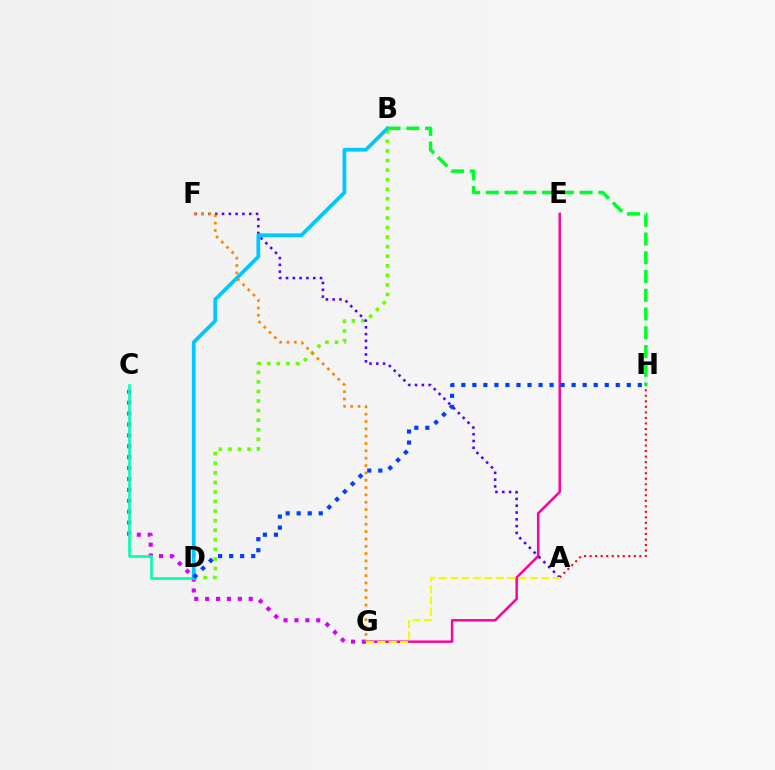{('E', 'G'): [{'color': '#ff00a0', 'line_style': 'solid', 'thickness': 1.78}], ('B', 'D'): [{'color': '#66ff00', 'line_style': 'dotted', 'thickness': 2.6}, {'color': '#00c7ff', 'line_style': 'solid', 'thickness': 2.71}], ('A', 'F'): [{'color': '#4f00ff', 'line_style': 'dotted', 'thickness': 1.85}], ('C', 'G'): [{'color': '#d600ff', 'line_style': 'dotted', 'thickness': 2.96}], ('C', 'D'): [{'color': '#00ffaf', 'line_style': 'solid', 'thickness': 1.9}], ('F', 'G'): [{'color': '#ff8800', 'line_style': 'dotted', 'thickness': 1.99}], ('B', 'H'): [{'color': '#00ff27', 'line_style': 'dashed', 'thickness': 2.55}], ('A', 'H'): [{'color': '#ff0000', 'line_style': 'dotted', 'thickness': 1.5}], ('D', 'H'): [{'color': '#003fff', 'line_style': 'dotted', 'thickness': 3.0}], ('A', 'G'): [{'color': '#eeff00', 'line_style': 'dashed', 'thickness': 1.55}]}